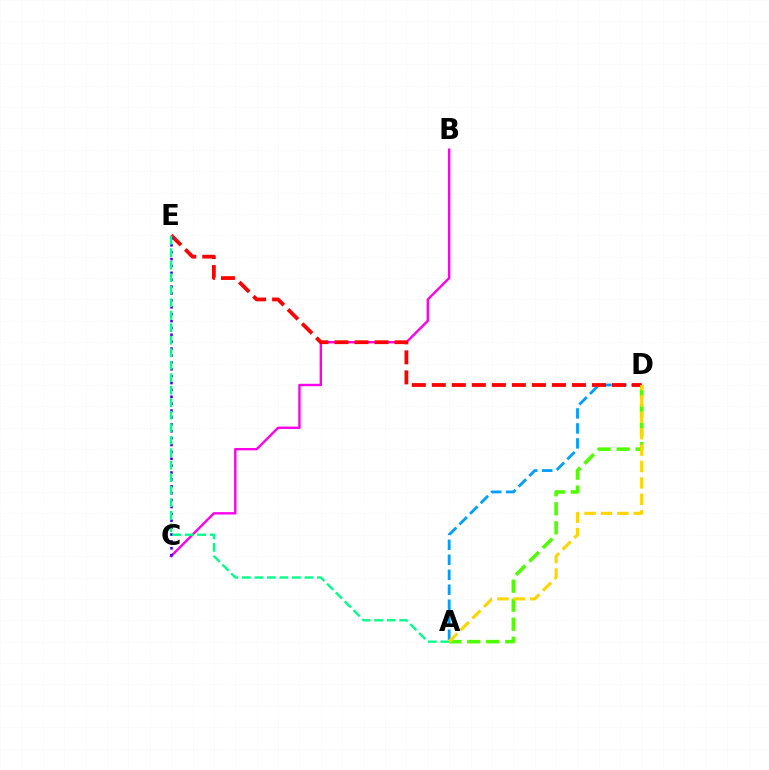{('A', 'D'): [{'color': '#009eff', 'line_style': 'dashed', 'thickness': 2.03}, {'color': '#4fff00', 'line_style': 'dashed', 'thickness': 2.58}, {'color': '#ffd500', 'line_style': 'dashed', 'thickness': 2.23}], ('B', 'C'): [{'color': '#ff00ed', 'line_style': 'solid', 'thickness': 1.71}], ('D', 'E'): [{'color': '#ff0000', 'line_style': 'dashed', 'thickness': 2.72}], ('C', 'E'): [{'color': '#3700ff', 'line_style': 'dotted', 'thickness': 1.87}], ('A', 'E'): [{'color': '#00ff86', 'line_style': 'dashed', 'thickness': 1.7}]}